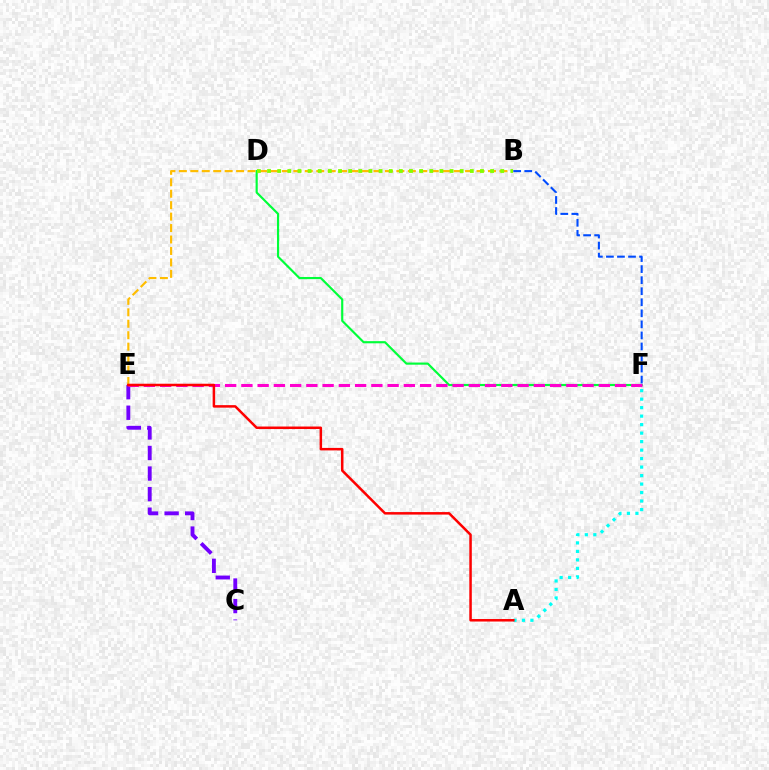{('D', 'F'): [{'color': '#00ff39', 'line_style': 'solid', 'thickness': 1.56}], ('C', 'E'): [{'color': '#7200ff', 'line_style': 'dashed', 'thickness': 2.79}], ('B', 'E'): [{'color': '#ffbd00', 'line_style': 'dashed', 'thickness': 1.56}], ('A', 'F'): [{'color': '#00fff6', 'line_style': 'dotted', 'thickness': 2.31}], ('B', 'F'): [{'color': '#004bff', 'line_style': 'dashed', 'thickness': 1.5}], ('B', 'D'): [{'color': '#84ff00', 'line_style': 'dotted', 'thickness': 2.75}], ('E', 'F'): [{'color': '#ff00cf', 'line_style': 'dashed', 'thickness': 2.21}], ('A', 'E'): [{'color': '#ff0000', 'line_style': 'solid', 'thickness': 1.8}]}